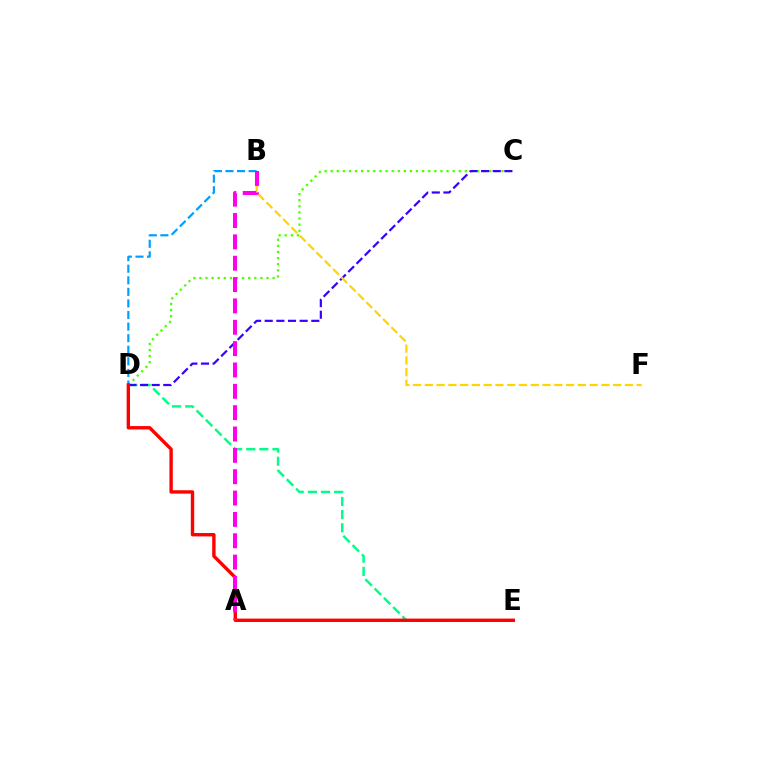{('D', 'E'): [{'color': '#00ff86', 'line_style': 'dashed', 'thickness': 1.78}, {'color': '#ff0000', 'line_style': 'solid', 'thickness': 2.43}], ('C', 'D'): [{'color': '#4fff00', 'line_style': 'dotted', 'thickness': 1.66}, {'color': '#3700ff', 'line_style': 'dashed', 'thickness': 1.58}], ('B', 'D'): [{'color': '#009eff', 'line_style': 'dashed', 'thickness': 1.57}], ('B', 'F'): [{'color': '#ffd500', 'line_style': 'dashed', 'thickness': 1.6}], ('A', 'B'): [{'color': '#ff00ed', 'line_style': 'dashed', 'thickness': 2.9}]}